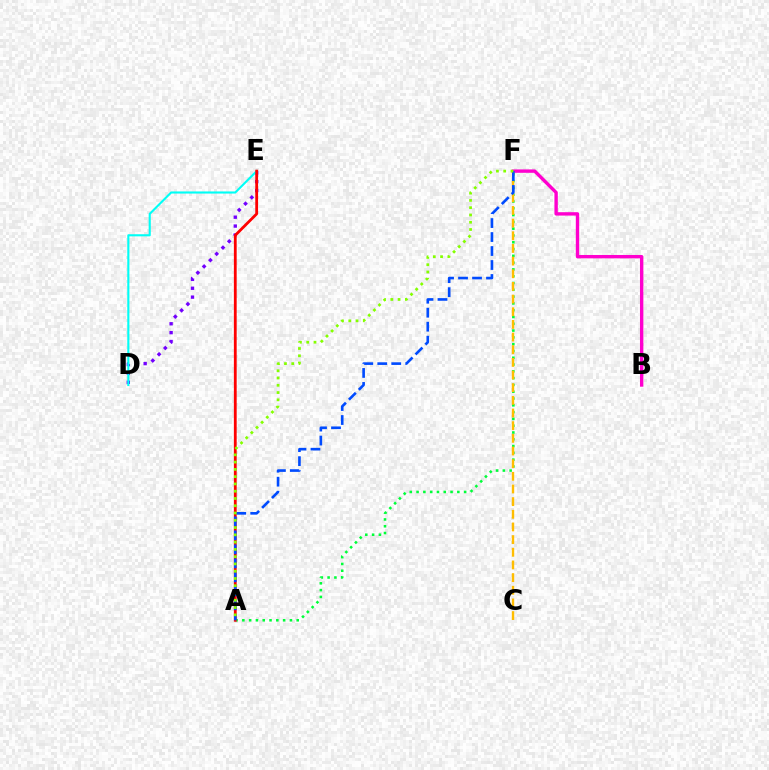{('A', 'F'): [{'color': '#00ff39', 'line_style': 'dotted', 'thickness': 1.85}, {'color': '#004bff', 'line_style': 'dashed', 'thickness': 1.9}, {'color': '#84ff00', 'line_style': 'dotted', 'thickness': 1.98}], ('D', 'E'): [{'color': '#7200ff', 'line_style': 'dotted', 'thickness': 2.41}, {'color': '#00fff6', 'line_style': 'solid', 'thickness': 1.53}], ('C', 'F'): [{'color': '#ffbd00', 'line_style': 'dashed', 'thickness': 1.72}], ('B', 'F'): [{'color': '#ff00cf', 'line_style': 'solid', 'thickness': 2.43}], ('A', 'E'): [{'color': '#ff0000', 'line_style': 'solid', 'thickness': 2.01}]}